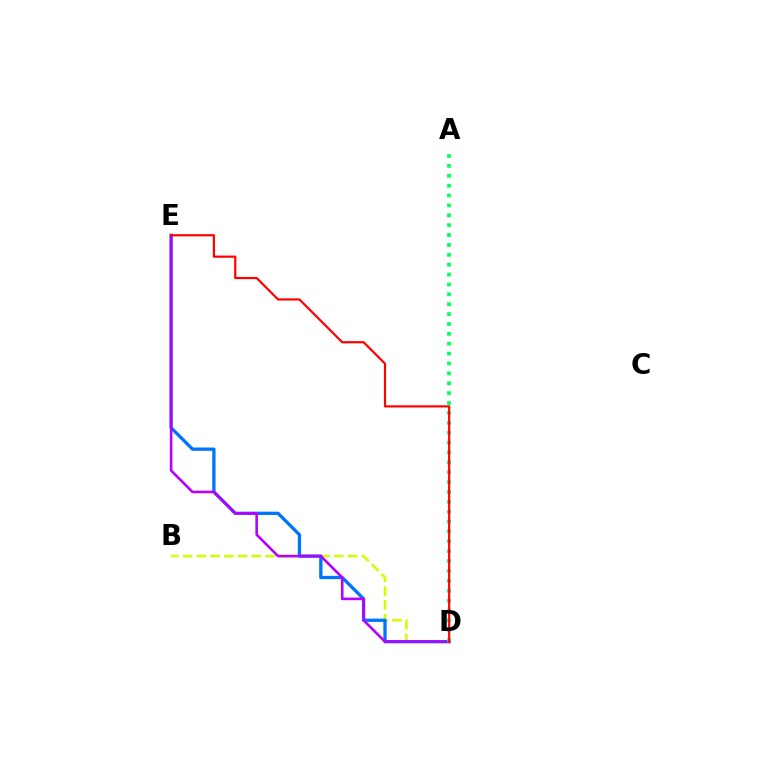{('B', 'D'): [{'color': '#d1ff00', 'line_style': 'dashed', 'thickness': 1.87}], ('D', 'E'): [{'color': '#0074ff', 'line_style': 'solid', 'thickness': 2.37}, {'color': '#b900ff', 'line_style': 'solid', 'thickness': 1.88}, {'color': '#ff0000', 'line_style': 'solid', 'thickness': 1.58}], ('A', 'D'): [{'color': '#00ff5c', 'line_style': 'dotted', 'thickness': 2.68}]}